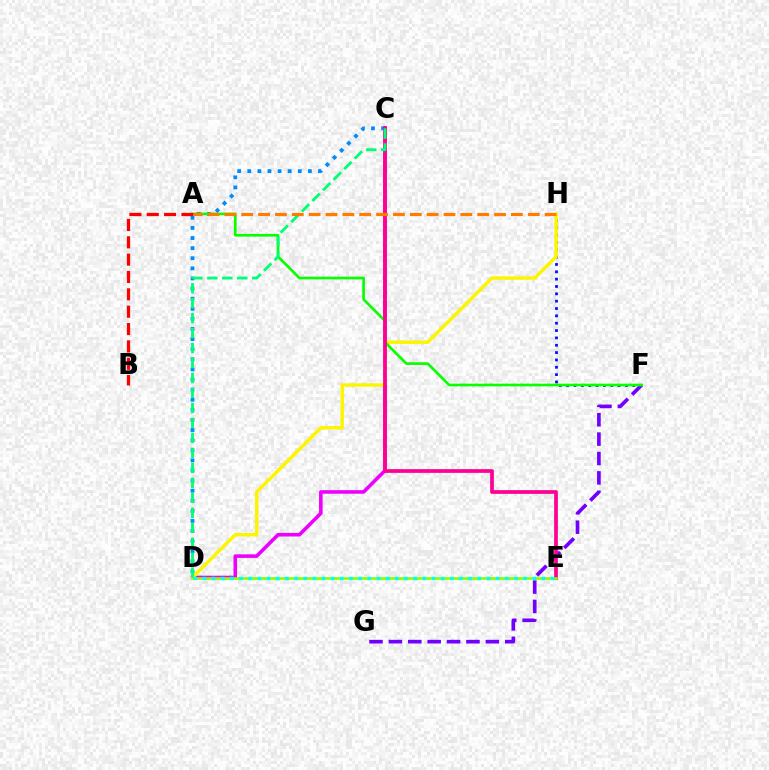{('C', 'D'): [{'color': '#008cff', 'line_style': 'dotted', 'thickness': 2.75}, {'color': '#ee00ff', 'line_style': 'solid', 'thickness': 2.58}, {'color': '#00ff74', 'line_style': 'dashed', 'thickness': 2.03}], ('F', 'H'): [{'color': '#0010ff', 'line_style': 'dotted', 'thickness': 2.0}], ('F', 'G'): [{'color': '#7200ff', 'line_style': 'dashed', 'thickness': 2.63}], ('D', 'H'): [{'color': '#fcf500', 'line_style': 'solid', 'thickness': 2.46}], ('A', 'F'): [{'color': '#08ff00', 'line_style': 'solid', 'thickness': 1.92}], ('C', 'E'): [{'color': '#ff0094', 'line_style': 'solid', 'thickness': 2.68}], ('A', 'B'): [{'color': '#ff0000', 'line_style': 'dashed', 'thickness': 2.36}], ('D', 'E'): [{'color': '#84ff00', 'line_style': 'solid', 'thickness': 1.86}, {'color': '#00fff6', 'line_style': 'dotted', 'thickness': 2.49}], ('A', 'H'): [{'color': '#ff7c00', 'line_style': 'dashed', 'thickness': 2.29}]}